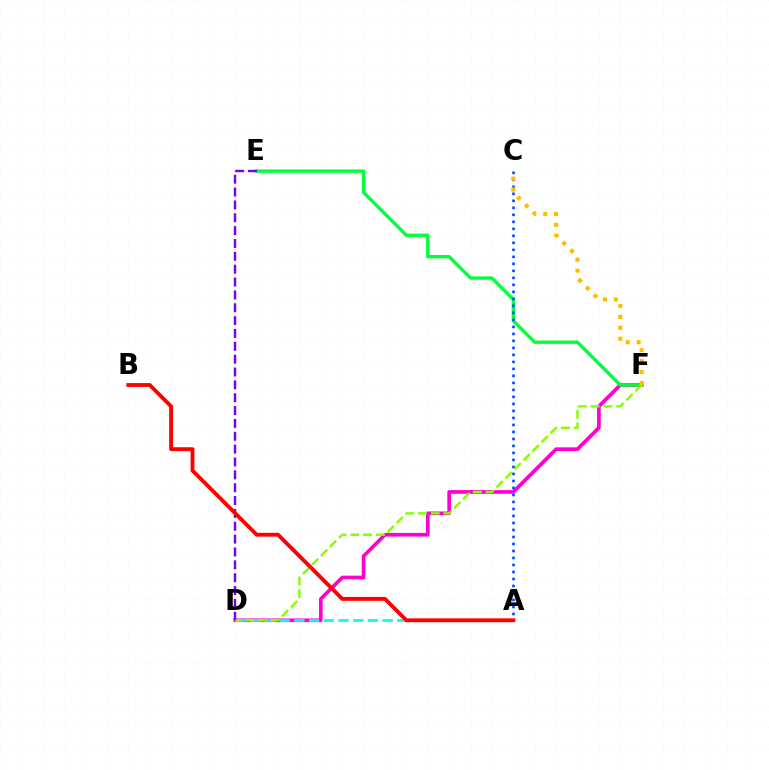{('D', 'F'): [{'color': '#ff00cf', 'line_style': 'solid', 'thickness': 2.64}, {'color': '#84ff00', 'line_style': 'dashed', 'thickness': 1.73}], ('A', 'D'): [{'color': '#00fff6', 'line_style': 'dashed', 'thickness': 2.0}], ('E', 'F'): [{'color': '#00ff39', 'line_style': 'solid', 'thickness': 2.41}], ('A', 'C'): [{'color': '#004bff', 'line_style': 'dotted', 'thickness': 1.9}], ('D', 'E'): [{'color': '#7200ff', 'line_style': 'dashed', 'thickness': 1.75}], ('A', 'B'): [{'color': '#ff0000', 'line_style': 'solid', 'thickness': 2.78}], ('C', 'F'): [{'color': '#ffbd00', 'line_style': 'dotted', 'thickness': 2.97}]}